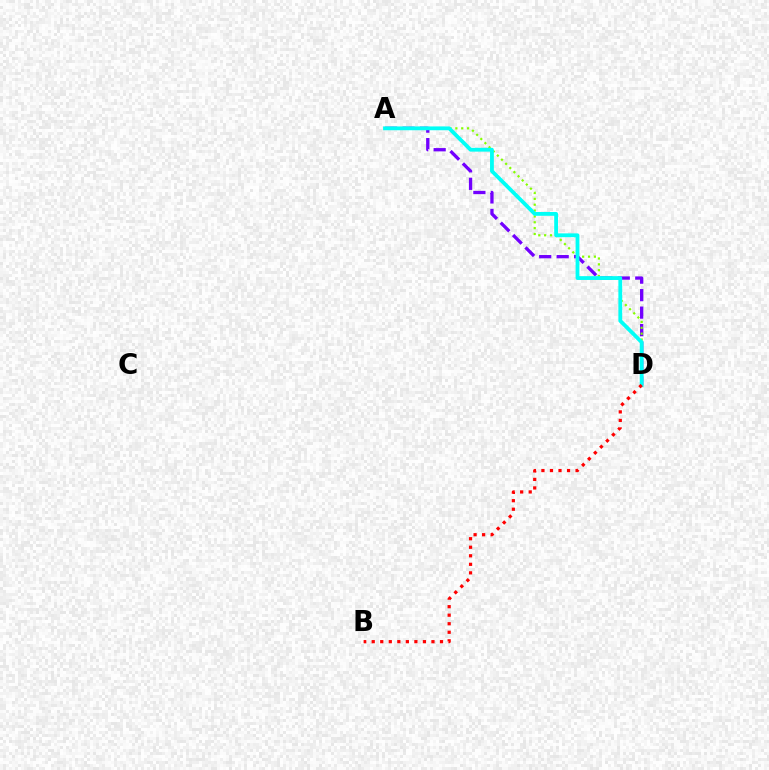{('A', 'D'): [{'color': '#7200ff', 'line_style': 'dashed', 'thickness': 2.38}, {'color': '#84ff00', 'line_style': 'dotted', 'thickness': 1.59}, {'color': '#00fff6', 'line_style': 'solid', 'thickness': 2.74}], ('B', 'D'): [{'color': '#ff0000', 'line_style': 'dotted', 'thickness': 2.32}]}